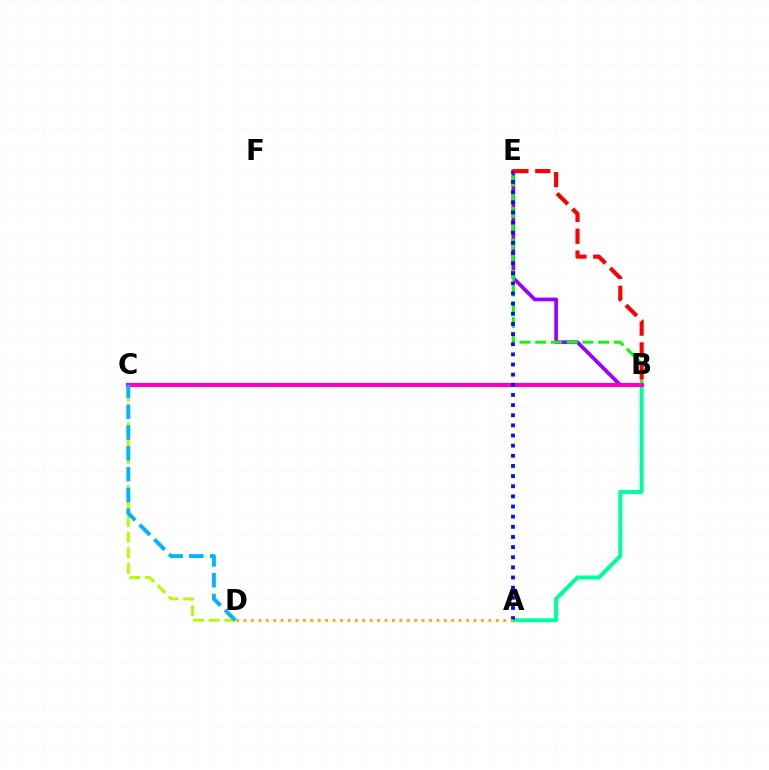{('B', 'E'): [{'color': '#9b00ff', 'line_style': 'solid', 'thickness': 2.66}, {'color': '#08ff00', 'line_style': 'dashed', 'thickness': 2.13}, {'color': '#ff0000', 'line_style': 'dashed', 'thickness': 2.97}], ('A', 'B'): [{'color': '#00ff9d', 'line_style': 'solid', 'thickness': 2.89}], ('C', 'D'): [{'color': '#b3ff00', 'line_style': 'dashed', 'thickness': 2.13}, {'color': '#00b5ff', 'line_style': 'dashed', 'thickness': 2.83}], ('B', 'C'): [{'color': '#ff00bd', 'line_style': 'solid', 'thickness': 2.98}], ('A', 'E'): [{'color': '#0010ff', 'line_style': 'dotted', 'thickness': 2.76}], ('A', 'D'): [{'color': '#ffa500', 'line_style': 'dotted', 'thickness': 2.02}]}